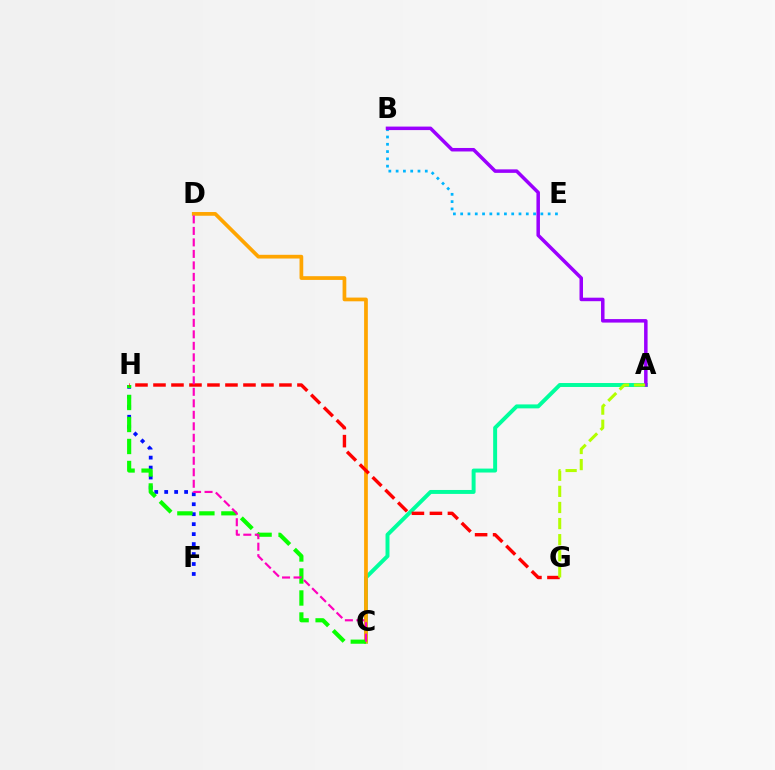{('A', 'C'): [{'color': '#00ff9d', 'line_style': 'solid', 'thickness': 2.84}], ('F', 'H'): [{'color': '#0010ff', 'line_style': 'dotted', 'thickness': 2.71}], ('B', 'E'): [{'color': '#00b5ff', 'line_style': 'dotted', 'thickness': 1.98}], ('C', 'D'): [{'color': '#ffa500', 'line_style': 'solid', 'thickness': 2.68}, {'color': '#ff00bd', 'line_style': 'dashed', 'thickness': 1.56}], ('A', 'B'): [{'color': '#9b00ff', 'line_style': 'solid', 'thickness': 2.52}], ('C', 'H'): [{'color': '#08ff00', 'line_style': 'dashed', 'thickness': 2.99}], ('G', 'H'): [{'color': '#ff0000', 'line_style': 'dashed', 'thickness': 2.44}], ('A', 'G'): [{'color': '#b3ff00', 'line_style': 'dashed', 'thickness': 2.19}]}